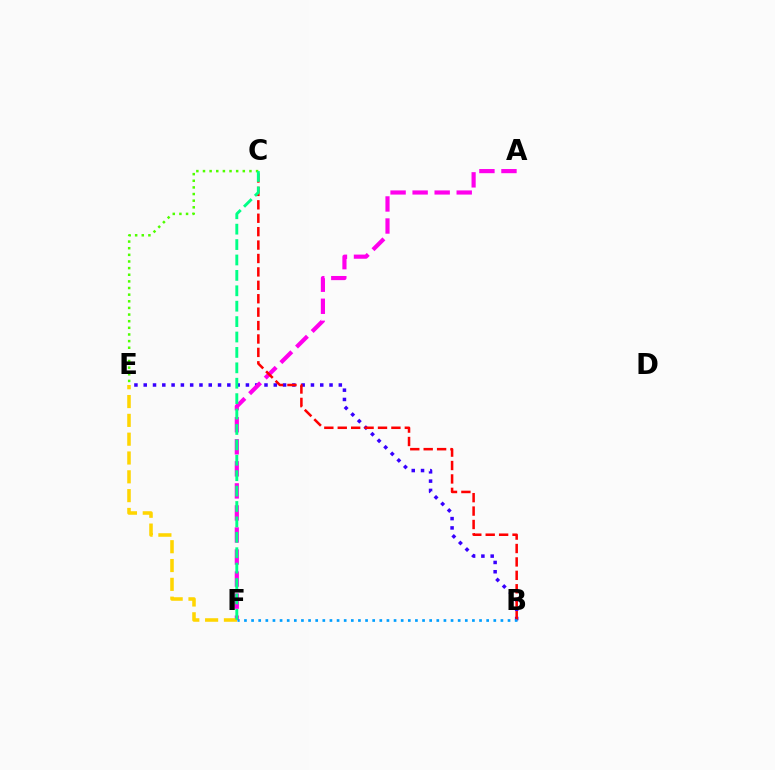{('B', 'E'): [{'color': '#3700ff', 'line_style': 'dotted', 'thickness': 2.52}], ('C', 'E'): [{'color': '#4fff00', 'line_style': 'dotted', 'thickness': 1.8}], ('A', 'F'): [{'color': '#ff00ed', 'line_style': 'dashed', 'thickness': 2.99}], ('B', 'C'): [{'color': '#ff0000', 'line_style': 'dashed', 'thickness': 1.82}], ('B', 'F'): [{'color': '#009eff', 'line_style': 'dotted', 'thickness': 1.94}], ('E', 'F'): [{'color': '#ffd500', 'line_style': 'dashed', 'thickness': 2.56}], ('C', 'F'): [{'color': '#00ff86', 'line_style': 'dashed', 'thickness': 2.09}]}